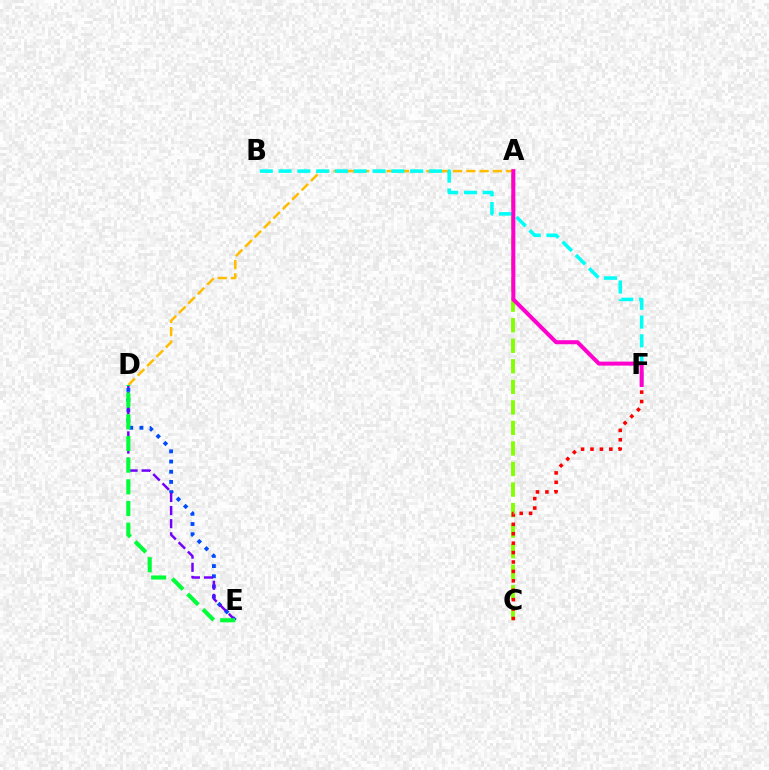{('D', 'E'): [{'color': '#004bff', 'line_style': 'dotted', 'thickness': 2.77}, {'color': '#7200ff', 'line_style': 'dashed', 'thickness': 1.78}, {'color': '#00ff39', 'line_style': 'dashed', 'thickness': 2.95}], ('A', 'D'): [{'color': '#ffbd00', 'line_style': 'dashed', 'thickness': 1.8}], ('B', 'F'): [{'color': '#00fff6', 'line_style': 'dashed', 'thickness': 2.55}], ('A', 'C'): [{'color': '#84ff00', 'line_style': 'dashed', 'thickness': 2.79}], ('A', 'F'): [{'color': '#ff00cf', 'line_style': 'solid', 'thickness': 2.89}], ('C', 'F'): [{'color': '#ff0000', 'line_style': 'dotted', 'thickness': 2.56}]}